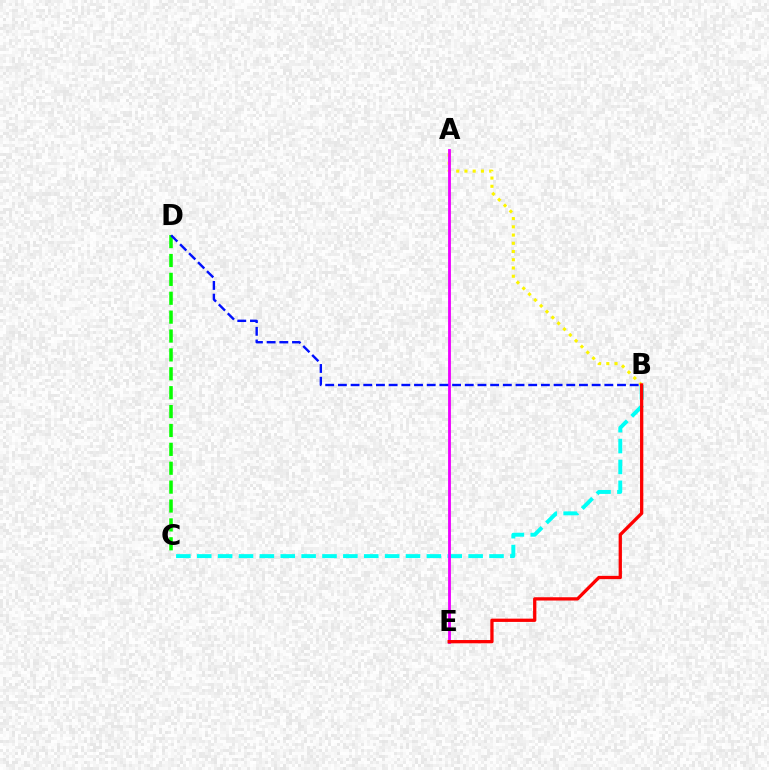{('B', 'C'): [{'color': '#00fff6', 'line_style': 'dashed', 'thickness': 2.84}], ('A', 'B'): [{'color': '#fcf500', 'line_style': 'dotted', 'thickness': 2.24}], ('A', 'E'): [{'color': '#ee00ff', 'line_style': 'solid', 'thickness': 2.03}], ('C', 'D'): [{'color': '#08ff00', 'line_style': 'dashed', 'thickness': 2.57}], ('B', 'E'): [{'color': '#ff0000', 'line_style': 'solid', 'thickness': 2.36}], ('B', 'D'): [{'color': '#0010ff', 'line_style': 'dashed', 'thickness': 1.72}]}